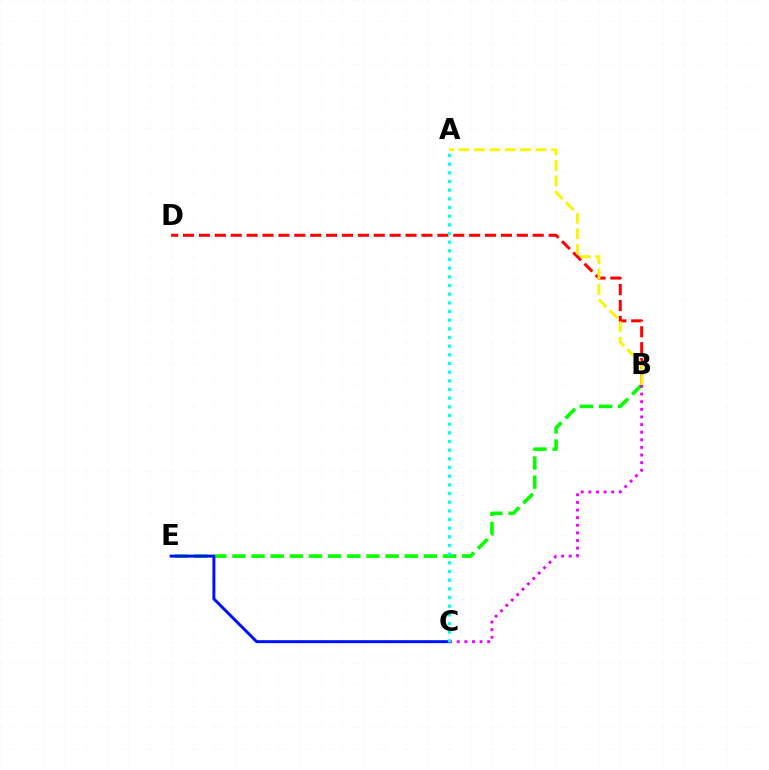{('B', 'D'): [{'color': '#ff0000', 'line_style': 'dashed', 'thickness': 2.16}], ('B', 'E'): [{'color': '#08ff00', 'line_style': 'dashed', 'thickness': 2.6}], ('A', 'B'): [{'color': '#fcf500', 'line_style': 'dashed', 'thickness': 2.09}], ('B', 'C'): [{'color': '#ee00ff', 'line_style': 'dotted', 'thickness': 2.07}], ('C', 'E'): [{'color': '#0010ff', 'line_style': 'solid', 'thickness': 2.13}], ('A', 'C'): [{'color': '#00fff6', 'line_style': 'dotted', 'thickness': 2.35}]}